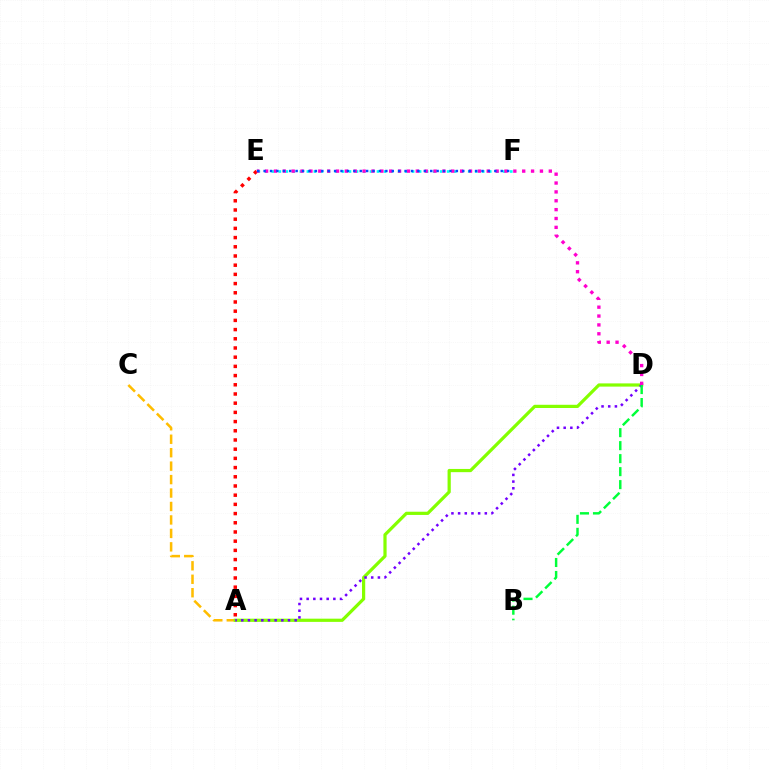{('E', 'F'): [{'color': '#00fff6', 'line_style': 'dotted', 'thickness': 1.91}, {'color': '#004bff', 'line_style': 'dotted', 'thickness': 1.74}], ('A', 'E'): [{'color': '#ff0000', 'line_style': 'dotted', 'thickness': 2.5}], ('A', 'C'): [{'color': '#ffbd00', 'line_style': 'dashed', 'thickness': 1.83}], ('A', 'D'): [{'color': '#84ff00', 'line_style': 'solid', 'thickness': 2.31}, {'color': '#7200ff', 'line_style': 'dotted', 'thickness': 1.81}], ('D', 'E'): [{'color': '#ff00cf', 'line_style': 'dotted', 'thickness': 2.41}], ('B', 'D'): [{'color': '#00ff39', 'line_style': 'dashed', 'thickness': 1.77}]}